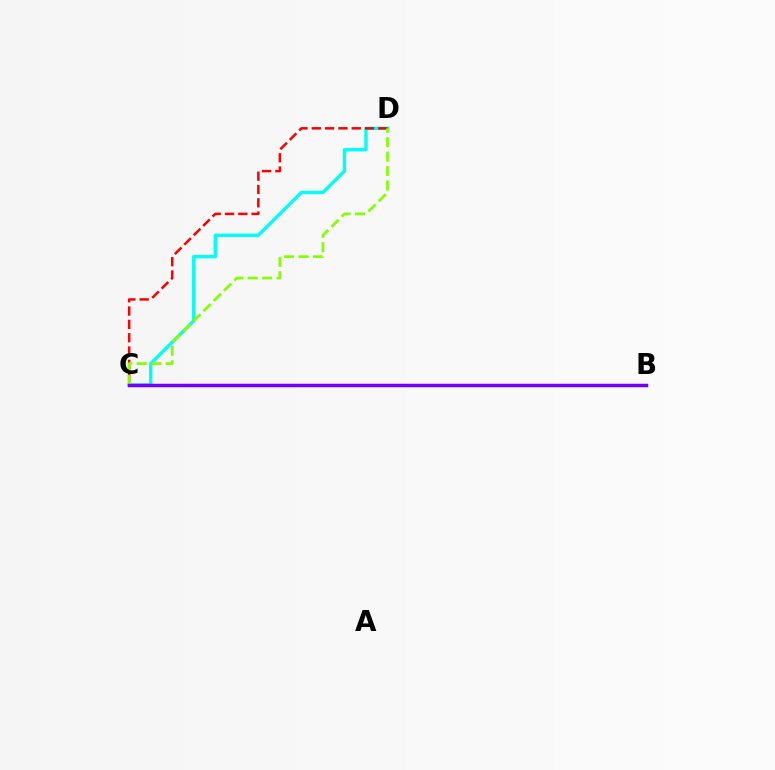{('C', 'D'): [{'color': '#00fff6', 'line_style': 'solid', 'thickness': 2.44}, {'color': '#ff0000', 'line_style': 'dashed', 'thickness': 1.81}, {'color': '#84ff00', 'line_style': 'dashed', 'thickness': 1.96}], ('B', 'C'): [{'color': '#7200ff', 'line_style': 'solid', 'thickness': 2.5}]}